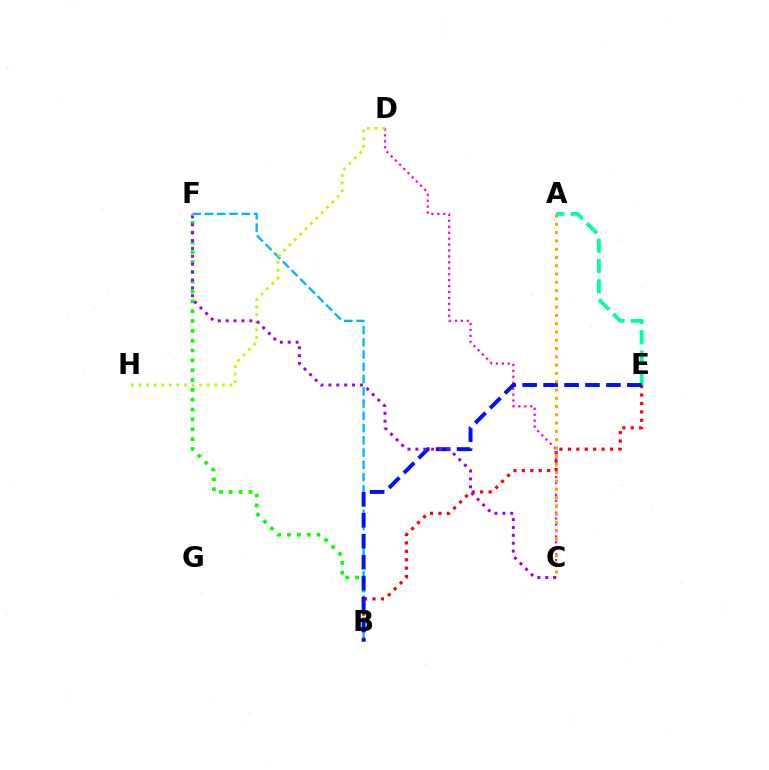{('B', 'F'): [{'color': '#08ff00', 'line_style': 'dotted', 'thickness': 2.67}, {'color': '#00b5ff', 'line_style': 'dashed', 'thickness': 1.66}], ('B', 'E'): [{'color': '#ff0000', 'line_style': 'dotted', 'thickness': 2.29}, {'color': '#0010ff', 'line_style': 'dashed', 'thickness': 2.84}], ('A', 'E'): [{'color': '#00ff9d', 'line_style': 'dashed', 'thickness': 2.76}], ('C', 'D'): [{'color': '#ff00bd', 'line_style': 'dotted', 'thickness': 1.61}], ('D', 'H'): [{'color': '#b3ff00', 'line_style': 'dotted', 'thickness': 2.06}], ('C', 'F'): [{'color': '#9b00ff', 'line_style': 'dotted', 'thickness': 2.14}], ('A', 'C'): [{'color': '#ffa500', 'line_style': 'dotted', 'thickness': 2.25}]}